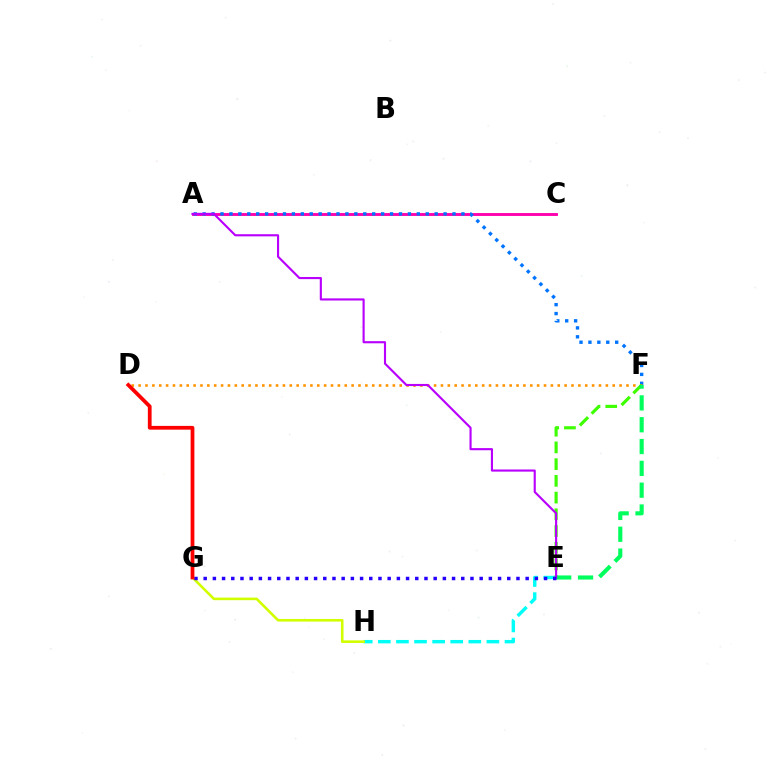{('E', 'H'): [{'color': '#00fff6', 'line_style': 'dashed', 'thickness': 2.46}], ('A', 'C'): [{'color': '#ff00ac', 'line_style': 'solid', 'thickness': 2.07}], ('A', 'F'): [{'color': '#0074ff', 'line_style': 'dotted', 'thickness': 2.42}], ('D', 'F'): [{'color': '#ff9400', 'line_style': 'dotted', 'thickness': 1.87}], ('E', 'F'): [{'color': '#3dff00', 'line_style': 'dashed', 'thickness': 2.27}, {'color': '#00ff5c', 'line_style': 'dashed', 'thickness': 2.96}], ('G', 'H'): [{'color': '#d1ff00', 'line_style': 'solid', 'thickness': 1.87}], ('A', 'E'): [{'color': '#b900ff', 'line_style': 'solid', 'thickness': 1.54}], ('E', 'G'): [{'color': '#2500ff', 'line_style': 'dotted', 'thickness': 2.5}], ('D', 'G'): [{'color': '#ff0000', 'line_style': 'solid', 'thickness': 2.71}]}